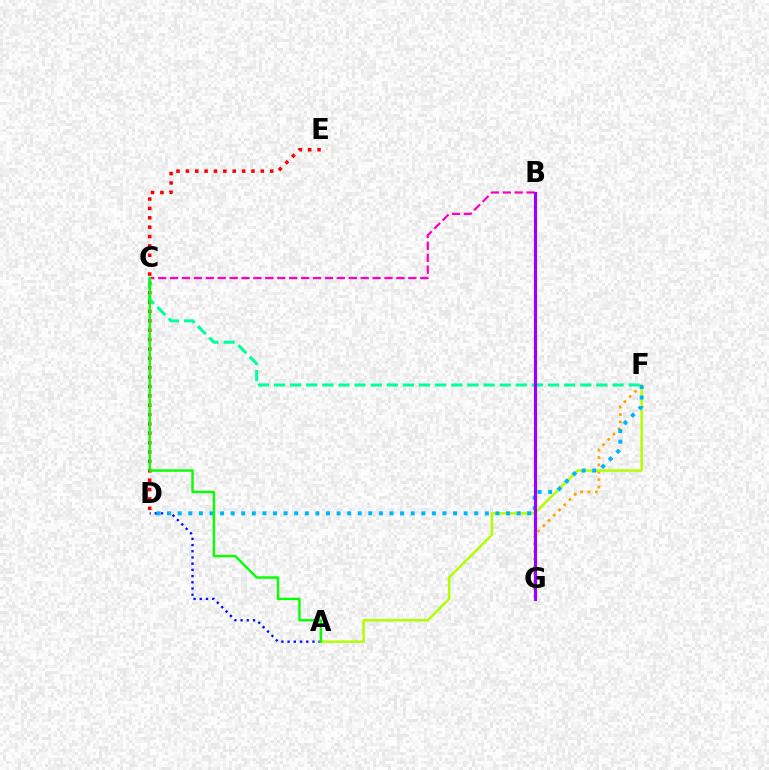{('A', 'D'): [{'color': '#0010ff', 'line_style': 'dotted', 'thickness': 1.69}], ('B', 'C'): [{'color': '#ff00bd', 'line_style': 'dashed', 'thickness': 1.62}], ('D', 'E'): [{'color': '#ff0000', 'line_style': 'dotted', 'thickness': 2.55}], ('F', 'G'): [{'color': '#ffa500', 'line_style': 'dotted', 'thickness': 2.01}], ('A', 'F'): [{'color': '#b3ff00', 'line_style': 'solid', 'thickness': 1.81}], ('D', 'F'): [{'color': '#00b5ff', 'line_style': 'dotted', 'thickness': 2.88}], ('C', 'F'): [{'color': '#00ff9d', 'line_style': 'dashed', 'thickness': 2.19}], ('B', 'G'): [{'color': '#9b00ff', 'line_style': 'solid', 'thickness': 2.27}], ('A', 'C'): [{'color': '#08ff00', 'line_style': 'solid', 'thickness': 1.74}]}